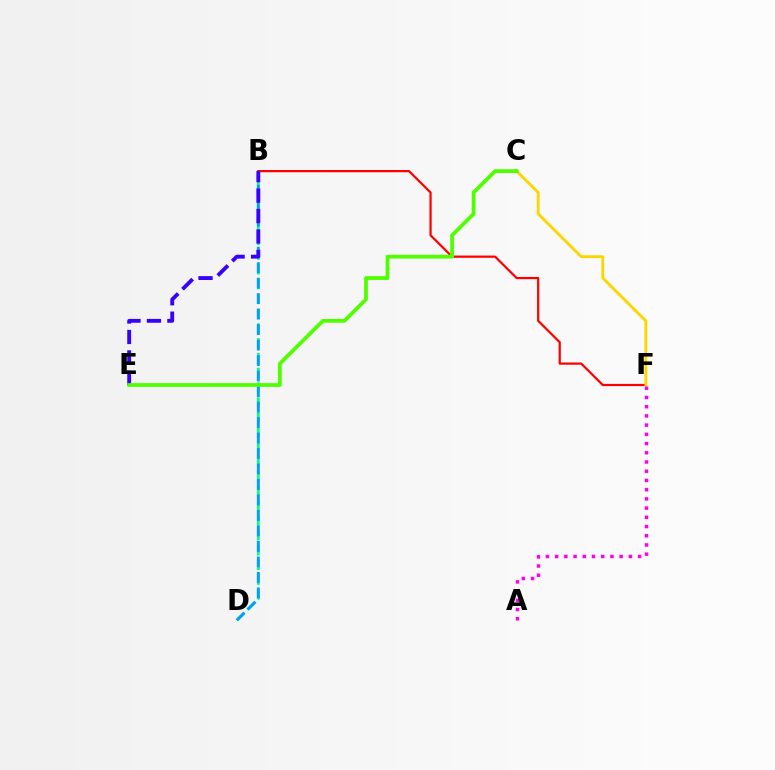{('B', 'F'): [{'color': '#ff0000', 'line_style': 'solid', 'thickness': 1.6}], ('B', 'D'): [{'color': '#00ff86', 'line_style': 'dashed', 'thickness': 2.01}, {'color': '#009eff', 'line_style': 'dashed', 'thickness': 2.1}], ('B', 'E'): [{'color': '#3700ff', 'line_style': 'dashed', 'thickness': 2.78}], ('C', 'F'): [{'color': '#ffd500', 'line_style': 'solid', 'thickness': 2.06}], ('A', 'F'): [{'color': '#ff00ed', 'line_style': 'dotted', 'thickness': 2.5}], ('C', 'E'): [{'color': '#4fff00', 'line_style': 'solid', 'thickness': 2.7}]}